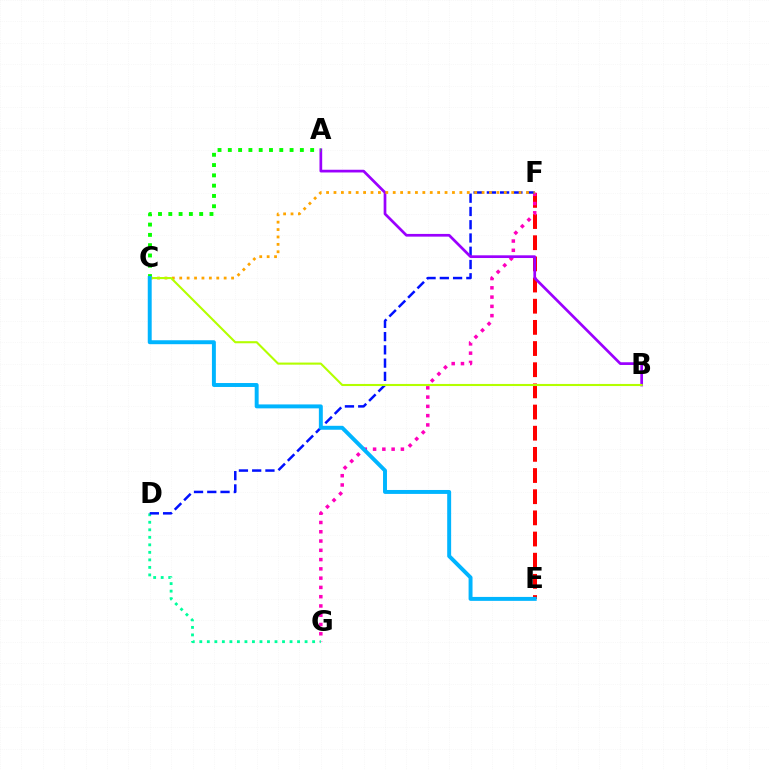{('E', 'F'): [{'color': '#ff0000', 'line_style': 'dashed', 'thickness': 2.88}], ('F', 'G'): [{'color': '#ff00bd', 'line_style': 'dotted', 'thickness': 2.52}], ('D', 'G'): [{'color': '#00ff9d', 'line_style': 'dotted', 'thickness': 2.04}], ('D', 'F'): [{'color': '#0010ff', 'line_style': 'dashed', 'thickness': 1.8}], ('A', 'B'): [{'color': '#9b00ff', 'line_style': 'solid', 'thickness': 1.95}], ('A', 'C'): [{'color': '#08ff00', 'line_style': 'dotted', 'thickness': 2.8}], ('C', 'F'): [{'color': '#ffa500', 'line_style': 'dotted', 'thickness': 2.01}], ('B', 'C'): [{'color': '#b3ff00', 'line_style': 'solid', 'thickness': 1.51}], ('C', 'E'): [{'color': '#00b5ff', 'line_style': 'solid', 'thickness': 2.84}]}